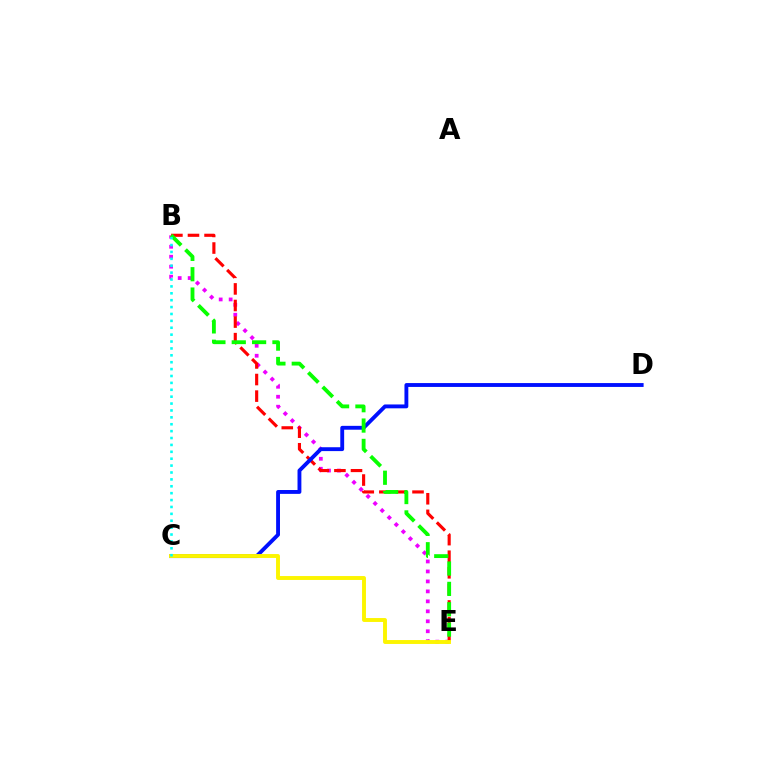{('B', 'E'): [{'color': '#ee00ff', 'line_style': 'dotted', 'thickness': 2.71}, {'color': '#ff0000', 'line_style': 'dashed', 'thickness': 2.25}, {'color': '#08ff00', 'line_style': 'dashed', 'thickness': 2.76}], ('C', 'D'): [{'color': '#0010ff', 'line_style': 'solid', 'thickness': 2.78}], ('C', 'E'): [{'color': '#fcf500', 'line_style': 'solid', 'thickness': 2.81}], ('B', 'C'): [{'color': '#00fff6', 'line_style': 'dotted', 'thickness': 1.87}]}